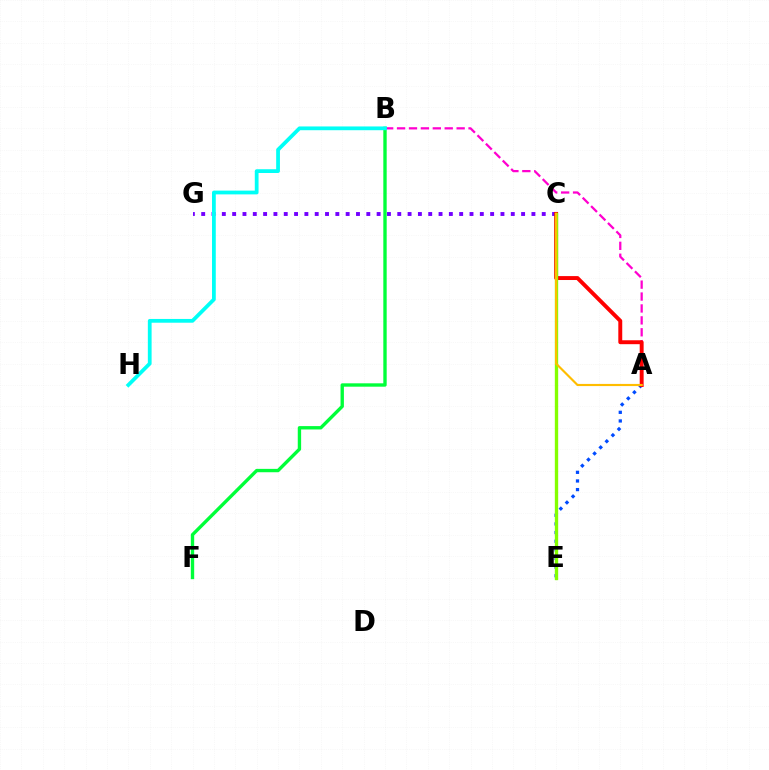{('B', 'F'): [{'color': '#00ff39', 'line_style': 'solid', 'thickness': 2.43}], ('C', 'G'): [{'color': '#7200ff', 'line_style': 'dotted', 'thickness': 2.8}], ('A', 'B'): [{'color': '#ff00cf', 'line_style': 'dashed', 'thickness': 1.62}], ('B', 'H'): [{'color': '#00fff6', 'line_style': 'solid', 'thickness': 2.71}], ('A', 'E'): [{'color': '#004bff', 'line_style': 'dotted', 'thickness': 2.35}], ('A', 'C'): [{'color': '#ff0000', 'line_style': 'solid', 'thickness': 2.82}, {'color': '#ffbd00', 'line_style': 'solid', 'thickness': 1.55}], ('C', 'E'): [{'color': '#84ff00', 'line_style': 'solid', 'thickness': 2.41}]}